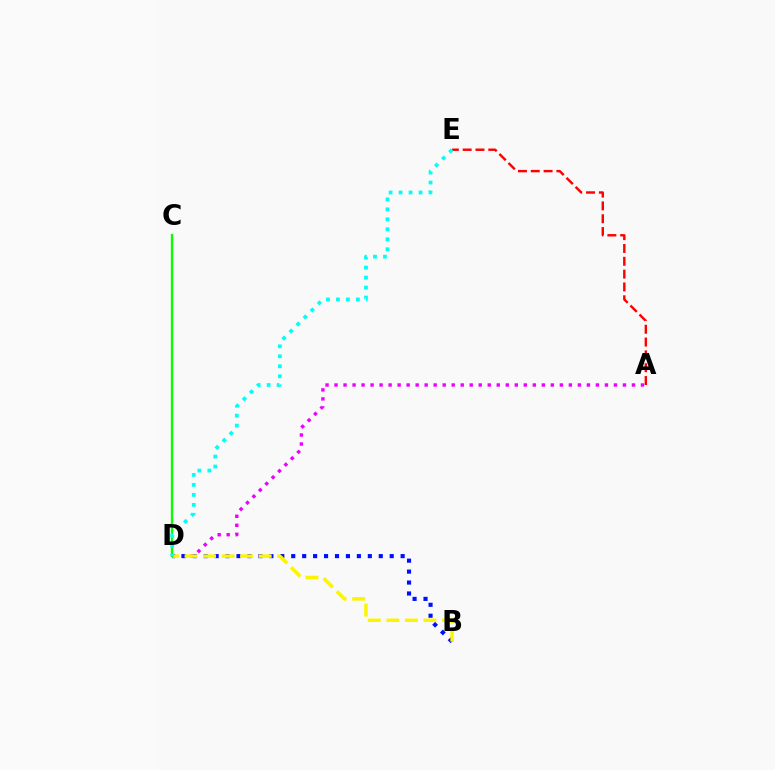{('A', 'D'): [{'color': '#ee00ff', 'line_style': 'dotted', 'thickness': 2.45}], ('B', 'D'): [{'color': '#0010ff', 'line_style': 'dotted', 'thickness': 2.97}, {'color': '#fcf500', 'line_style': 'dashed', 'thickness': 2.52}], ('C', 'D'): [{'color': '#08ff00', 'line_style': 'solid', 'thickness': 1.7}], ('A', 'E'): [{'color': '#ff0000', 'line_style': 'dashed', 'thickness': 1.74}], ('D', 'E'): [{'color': '#00fff6', 'line_style': 'dotted', 'thickness': 2.71}]}